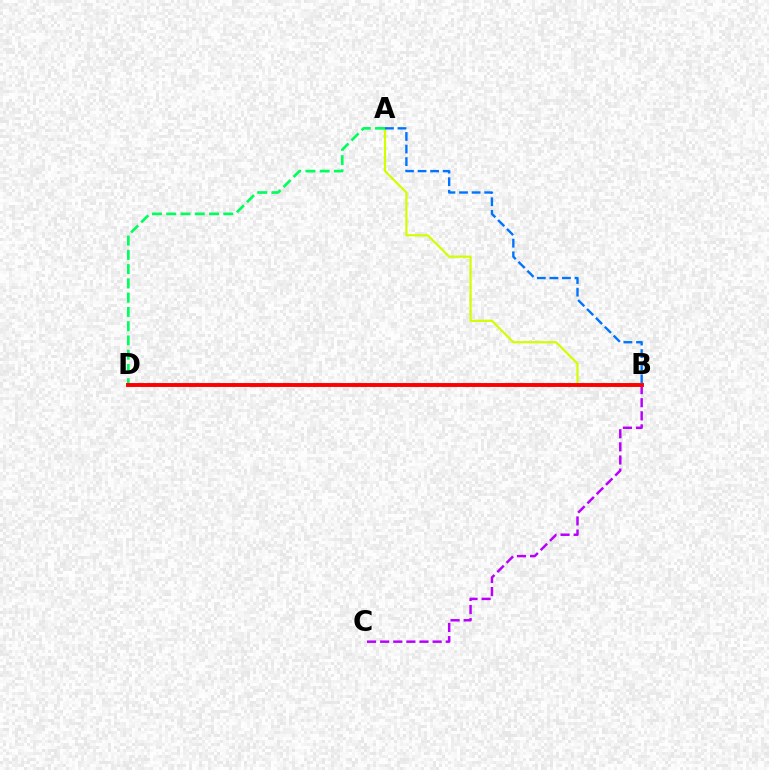{('B', 'C'): [{'color': '#b900ff', 'line_style': 'dashed', 'thickness': 1.78}], ('A', 'B'): [{'color': '#d1ff00', 'line_style': 'solid', 'thickness': 1.59}, {'color': '#0074ff', 'line_style': 'dashed', 'thickness': 1.71}], ('A', 'D'): [{'color': '#00ff5c', 'line_style': 'dashed', 'thickness': 1.94}], ('B', 'D'): [{'color': '#ff0000', 'line_style': 'solid', 'thickness': 2.81}]}